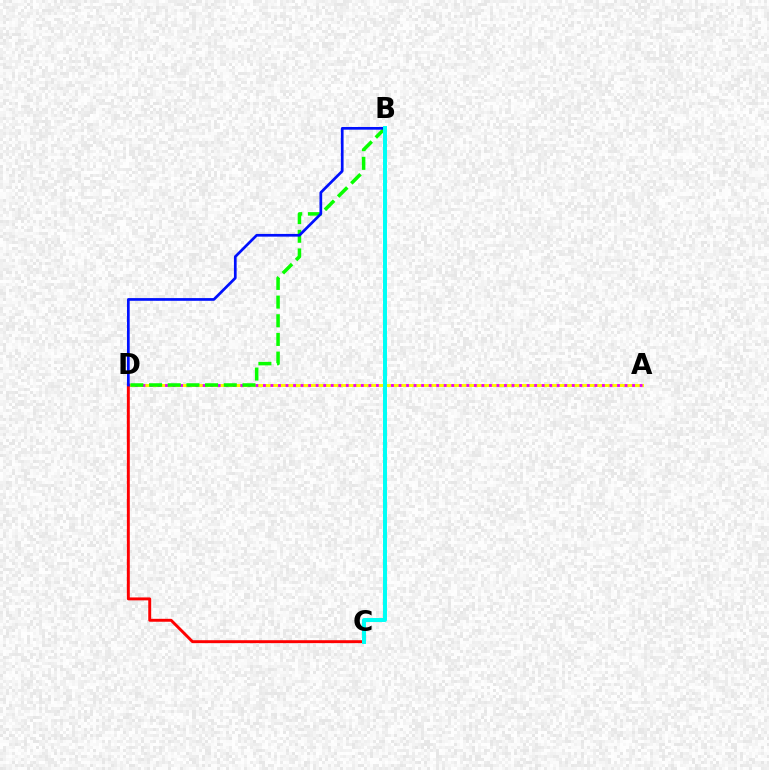{('A', 'D'): [{'color': '#fcf500', 'line_style': 'solid', 'thickness': 2.13}, {'color': '#ee00ff', 'line_style': 'dotted', 'thickness': 2.05}], ('C', 'D'): [{'color': '#ff0000', 'line_style': 'solid', 'thickness': 2.1}], ('B', 'D'): [{'color': '#08ff00', 'line_style': 'dashed', 'thickness': 2.54}, {'color': '#0010ff', 'line_style': 'solid', 'thickness': 1.95}], ('B', 'C'): [{'color': '#00fff6', 'line_style': 'solid', 'thickness': 2.86}]}